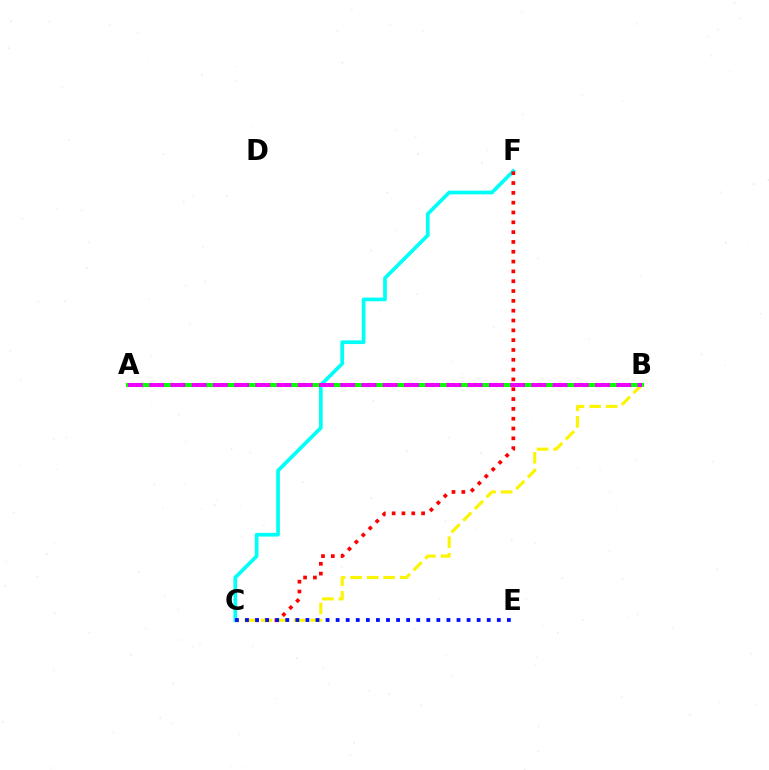{('C', 'F'): [{'color': '#00fff6', 'line_style': 'solid', 'thickness': 2.66}, {'color': '#ff0000', 'line_style': 'dotted', 'thickness': 2.67}], ('A', 'B'): [{'color': '#08ff00', 'line_style': 'solid', 'thickness': 2.91}, {'color': '#ee00ff', 'line_style': 'dashed', 'thickness': 2.88}], ('B', 'C'): [{'color': '#fcf500', 'line_style': 'dashed', 'thickness': 2.25}], ('C', 'E'): [{'color': '#0010ff', 'line_style': 'dotted', 'thickness': 2.74}]}